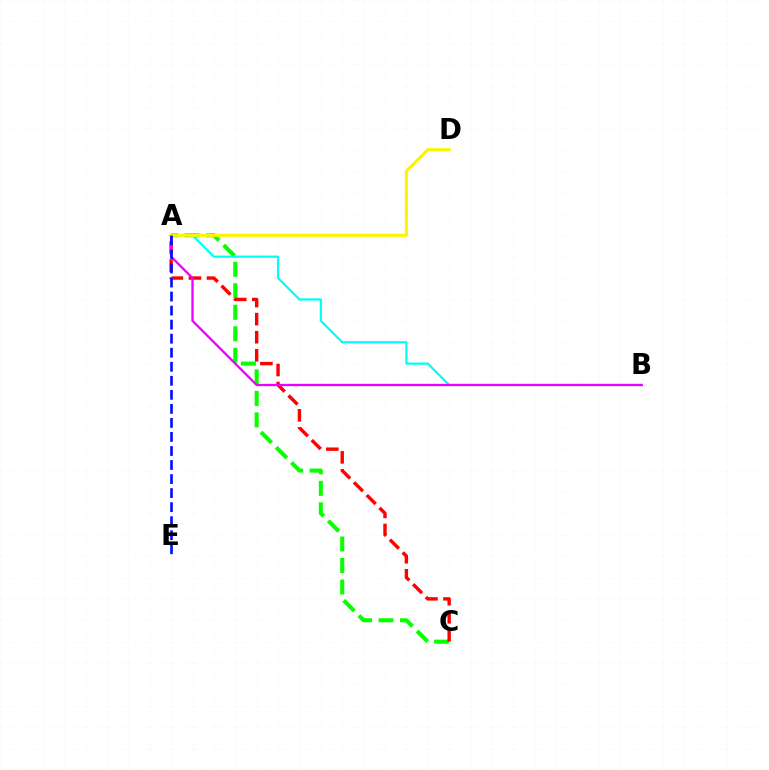{('A', 'C'): [{'color': '#08ff00', 'line_style': 'dashed', 'thickness': 2.92}, {'color': '#ff0000', 'line_style': 'dashed', 'thickness': 2.45}], ('A', 'B'): [{'color': '#00fff6', 'line_style': 'solid', 'thickness': 1.6}, {'color': '#ee00ff', 'line_style': 'solid', 'thickness': 1.67}], ('A', 'D'): [{'color': '#fcf500', 'line_style': 'solid', 'thickness': 2.25}], ('A', 'E'): [{'color': '#0010ff', 'line_style': 'dashed', 'thickness': 1.91}]}